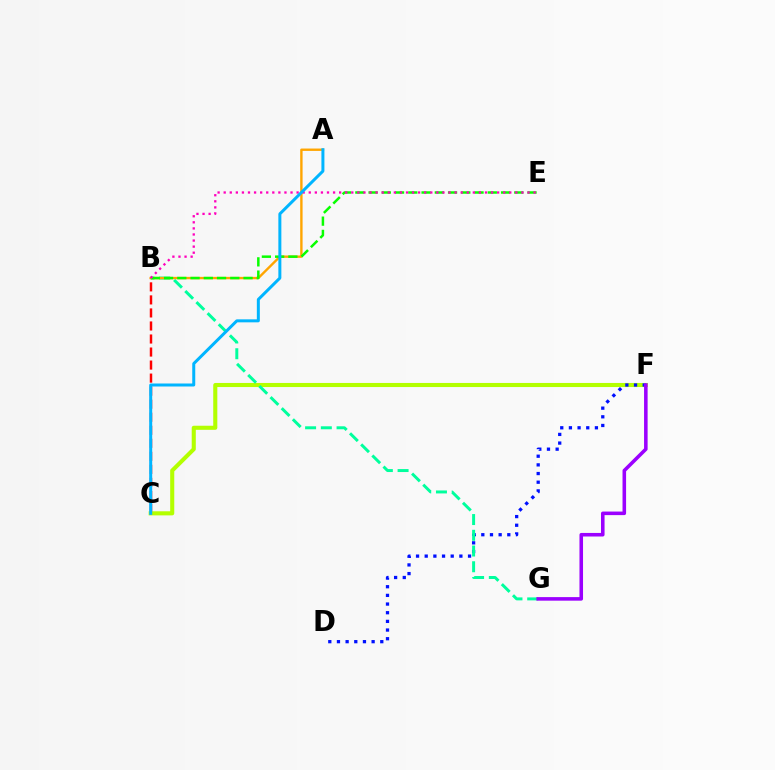{('B', 'C'): [{'color': '#ff0000', 'line_style': 'dashed', 'thickness': 1.77}], ('C', 'F'): [{'color': '#b3ff00', 'line_style': 'solid', 'thickness': 2.94}], ('D', 'F'): [{'color': '#0010ff', 'line_style': 'dotted', 'thickness': 2.35}], ('B', 'G'): [{'color': '#00ff9d', 'line_style': 'dashed', 'thickness': 2.14}], ('A', 'B'): [{'color': '#ffa500', 'line_style': 'solid', 'thickness': 1.72}], ('B', 'E'): [{'color': '#08ff00', 'line_style': 'dashed', 'thickness': 1.8}, {'color': '#ff00bd', 'line_style': 'dotted', 'thickness': 1.65}], ('F', 'G'): [{'color': '#9b00ff', 'line_style': 'solid', 'thickness': 2.56}], ('A', 'C'): [{'color': '#00b5ff', 'line_style': 'solid', 'thickness': 2.16}]}